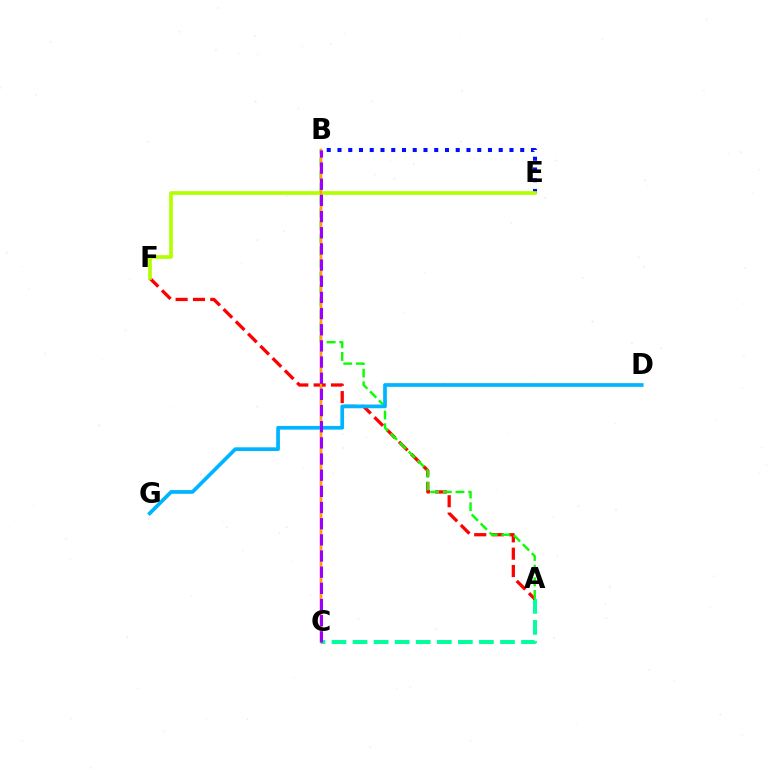{('A', 'C'): [{'color': '#00ff9d', 'line_style': 'dashed', 'thickness': 2.86}], ('A', 'F'): [{'color': '#ff0000', 'line_style': 'dashed', 'thickness': 2.36}], ('B', 'C'): [{'color': '#ff00bd', 'line_style': 'solid', 'thickness': 1.66}, {'color': '#ffa500', 'line_style': 'solid', 'thickness': 1.61}, {'color': '#9b00ff', 'line_style': 'dashed', 'thickness': 2.2}], ('A', 'B'): [{'color': '#08ff00', 'line_style': 'dashed', 'thickness': 1.72}], ('B', 'E'): [{'color': '#0010ff', 'line_style': 'dotted', 'thickness': 2.92}], ('D', 'G'): [{'color': '#00b5ff', 'line_style': 'solid', 'thickness': 2.68}], ('E', 'F'): [{'color': '#b3ff00', 'line_style': 'solid', 'thickness': 2.64}]}